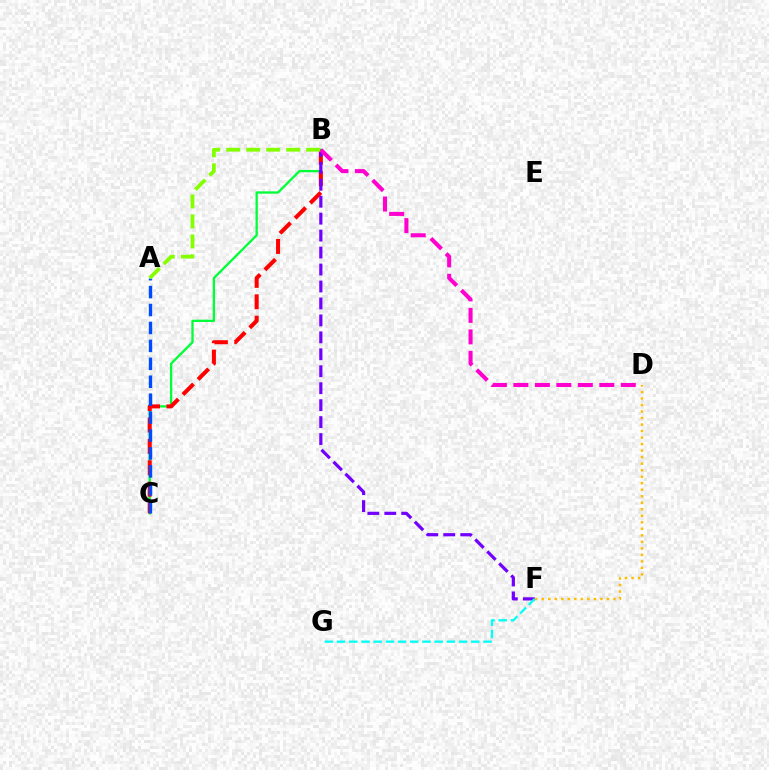{('B', 'C'): [{'color': '#00ff39', 'line_style': 'solid', 'thickness': 1.66}, {'color': '#ff0000', 'line_style': 'dashed', 'thickness': 2.91}], ('B', 'F'): [{'color': '#7200ff', 'line_style': 'dashed', 'thickness': 2.3}], ('B', 'D'): [{'color': '#ff00cf', 'line_style': 'dashed', 'thickness': 2.92}], ('A', 'C'): [{'color': '#004bff', 'line_style': 'dashed', 'thickness': 2.44}], ('A', 'B'): [{'color': '#84ff00', 'line_style': 'dashed', 'thickness': 2.71}], ('D', 'F'): [{'color': '#ffbd00', 'line_style': 'dotted', 'thickness': 1.77}], ('F', 'G'): [{'color': '#00fff6', 'line_style': 'dashed', 'thickness': 1.66}]}